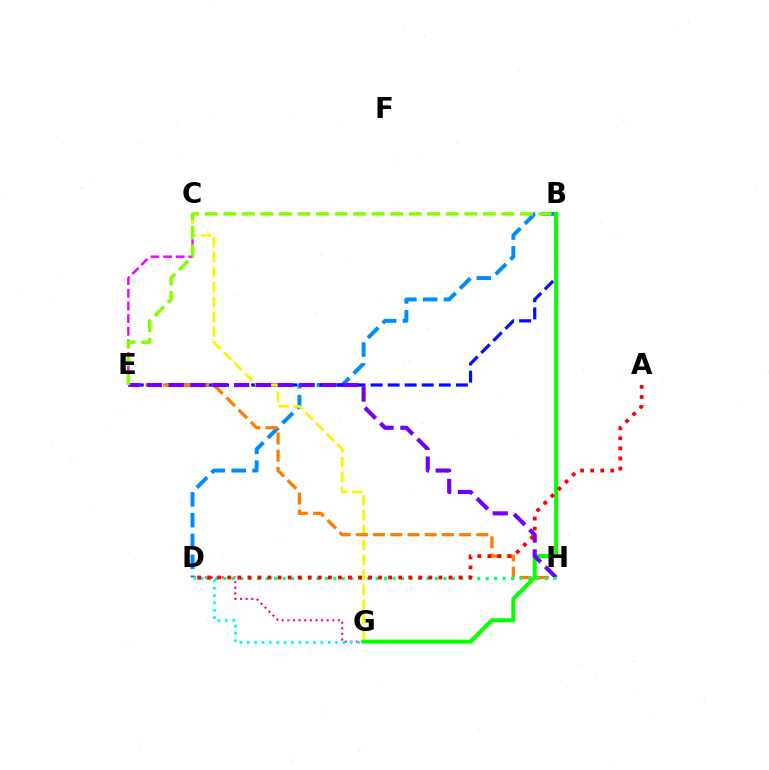{('B', 'D'): [{'color': '#008cff', 'line_style': 'dashed', 'thickness': 2.83}], ('B', 'E'): [{'color': '#0010ff', 'line_style': 'dashed', 'thickness': 2.32}, {'color': '#84ff00', 'line_style': 'dashed', 'thickness': 2.52}], ('C', 'E'): [{'color': '#ee00ff', 'line_style': 'dashed', 'thickness': 1.72}], ('C', 'G'): [{'color': '#fcf500', 'line_style': 'dashed', 'thickness': 2.02}], ('D', 'G'): [{'color': '#ff0094', 'line_style': 'dotted', 'thickness': 1.53}, {'color': '#00fff6', 'line_style': 'dotted', 'thickness': 1.99}], ('B', 'G'): [{'color': '#08ff00', 'line_style': 'solid', 'thickness': 2.91}], ('E', 'H'): [{'color': '#ff7c00', 'line_style': 'dashed', 'thickness': 2.34}, {'color': '#7200ff', 'line_style': 'dashed', 'thickness': 2.97}], ('D', 'H'): [{'color': '#00ff74', 'line_style': 'dotted', 'thickness': 2.3}], ('A', 'D'): [{'color': '#ff0000', 'line_style': 'dotted', 'thickness': 2.73}]}